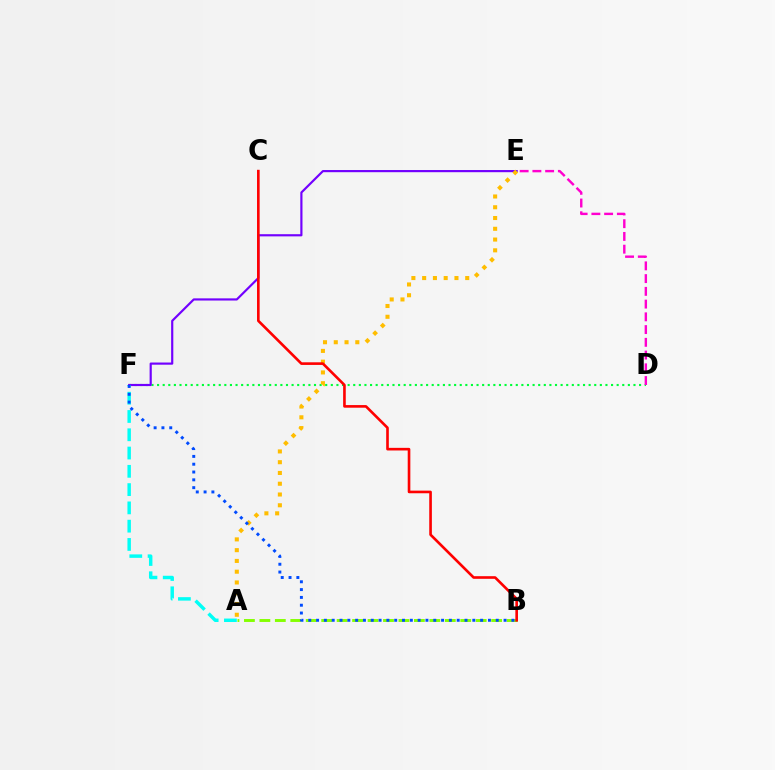{('D', 'F'): [{'color': '#00ff39', 'line_style': 'dotted', 'thickness': 1.52}], ('E', 'F'): [{'color': '#7200ff', 'line_style': 'solid', 'thickness': 1.56}], ('D', 'E'): [{'color': '#ff00cf', 'line_style': 'dashed', 'thickness': 1.73}], ('A', 'F'): [{'color': '#00fff6', 'line_style': 'dashed', 'thickness': 2.48}], ('A', 'E'): [{'color': '#ffbd00', 'line_style': 'dotted', 'thickness': 2.93}], ('A', 'B'): [{'color': '#84ff00', 'line_style': 'dashed', 'thickness': 2.1}], ('B', 'C'): [{'color': '#ff0000', 'line_style': 'solid', 'thickness': 1.89}], ('B', 'F'): [{'color': '#004bff', 'line_style': 'dotted', 'thickness': 2.12}]}